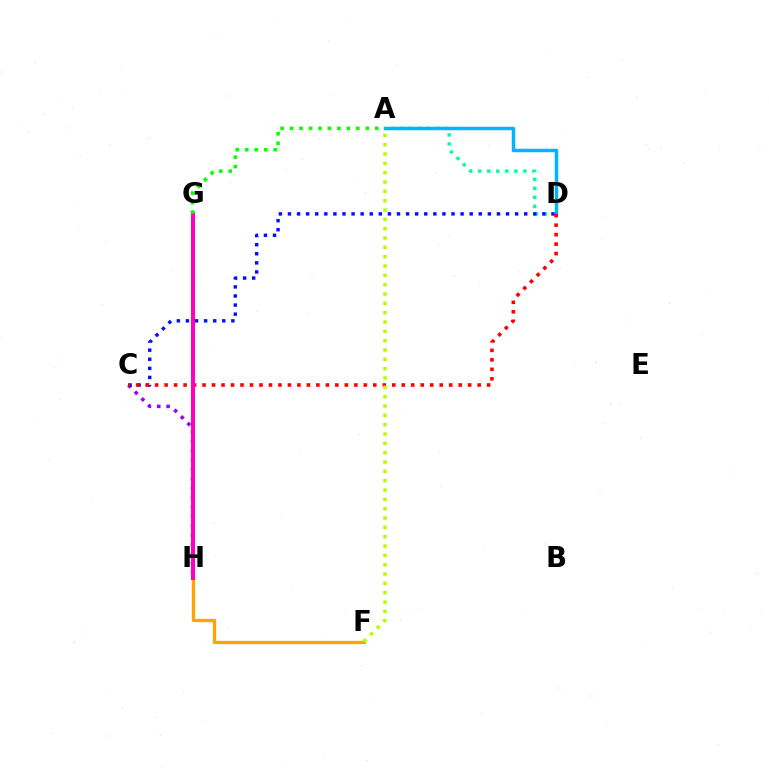{('C', 'H'): [{'color': '#9b00ff', 'line_style': 'dotted', 'thickness': 2.55}], ('A', 'D'): [{'color': '#00ff9d', 'line_style': 'dotted', 'thickness': 2.45}, {'color': '#00b5ff', 'line_style': 'solid', 'thickness': 2.51}], ('C', 'D'): [{'color': '#0010ff', 'line_style': 'dotted', 'thickness': 2.47}, {'color': '#ff0000', 'line_style': 'dotted', 'thickness': 2.58}], ('F', 'H'): [{'color': '#ffa500', 'line_style': 'solid', 'thickness': 2.37}], ('A', 'F'): [{'color': '#b3ff00', 'line_style': 'dotted', 'thickness': 2.54}], ('G', 'H'): [{'color': '#ff00bd', 'line_style': 'solid', 'thickness': 2.9}], ('A', 'G'): [{'color': '#08ff00', 'line_style': 'dotted', 'thickness': 2.57}]}